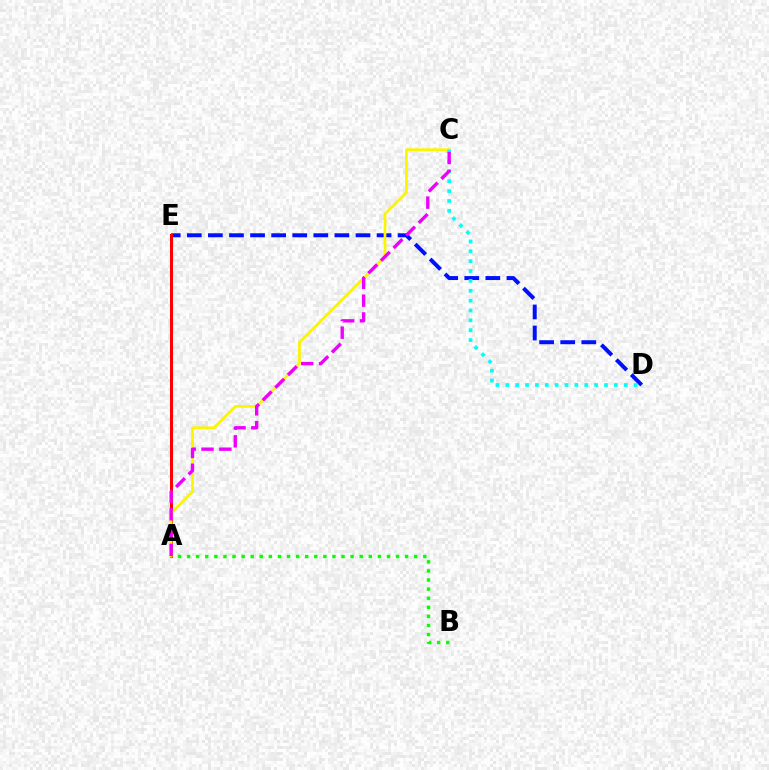{('A', 'B'): [{'color': '#08ff00', 'line_style': 'dotted', 'thickness': 2.47}], ('D', 'E'): [{'color': '#0010ff', 'line_style': 'dashed', 'thickness': 2.86}], ('A', 'E'): [{'color': '#ff0000', 'line_style': 'solid', 'thickness': 2.17}], ('A', 'C'): [{'color': '#fcf500', 'line_style': 'solid', 'thickness': 1.96}, {'color': '#ee00ff', 'line_style': 'dashed', 'thickness': 2.42}], ('C', 'D'): [{'color': '#00fff6', 'line_style': 'dotted', 'thickness': 2.68}]}